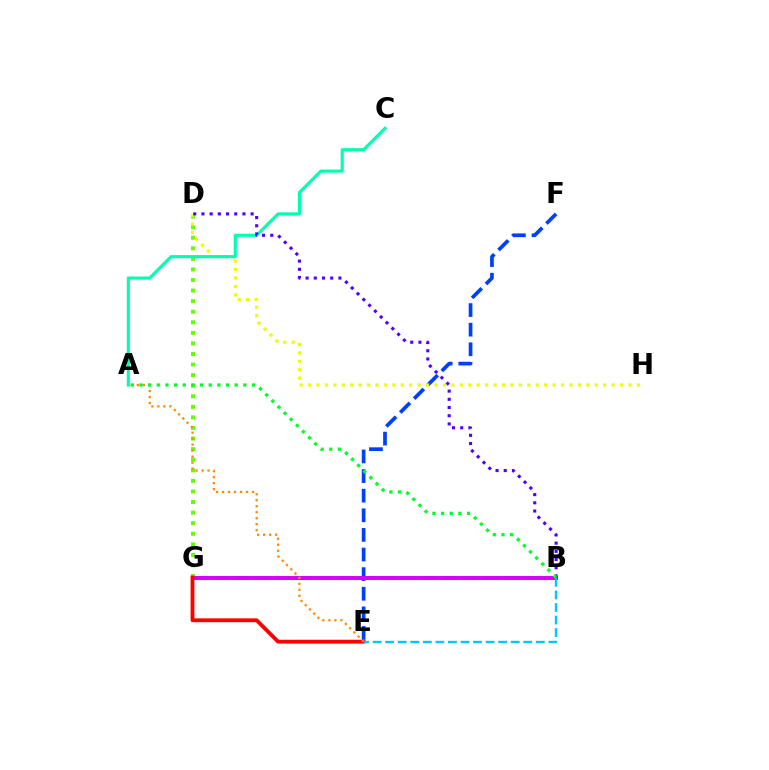{('B', 'G'): [{'color': '#ff00a0', 'line_style': 'dashed', 'thickness': 2.83}, {'color': '#d600ff', 'line_style': 'solid', 'thickness': 2.83}], ('D', 'G'): [{'color': '#66ff00', 'line_style': 'dotted', 'thickness': 2.87}], ('E', 'F'): [{'color': '#003fff', 'line_style': 'dashed', 'thickness': 2.66}], ('D', 'H'): [{'color': '#eeff00', 'line_style': 'dotted', 'thickness': 2.29}], ('A', 'C'): [{'color': '#00ffaf', 'line_style': 'solid', 'thickness': 2.25}], ('B', 'D'): [{'color': '#4f00ff', 'line_style': 'dotted', 'thickness': 2.23}], ('E', 'G'): [{'color': '#ff0000', 'line_style': 'solid', 'thickness': 2.76}], ('A', 'E'): [{'color': '#ff8800', 'line_style': 'dotted', 'thickness': 1.63}], ('A', 'B'): [{'color': '#00ff27', 'line_style': 'dotted', 'thickness': 2.35}], ('B', 'E'): [{'color': '#00c7ff', 'line_style': 'dashed', 'thickness': 1.71}]}